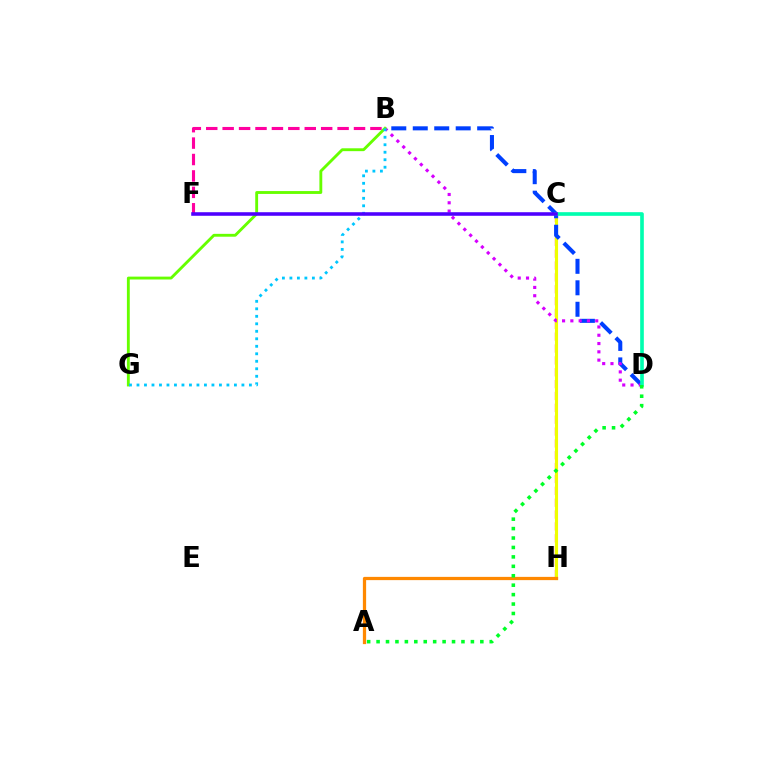{('B', 'F'): [{'color': '#ff00a0', 'line_style': 'dashed', 'thickness': 2.23}], ('C', 'H'): [{'color': '#ff0000', 'line_style': 'dashed', 'thickness': 1.61}, {'color': '#eeff00', 'line_style': 'solid', 'thickness': 2.24}], ('B', 'D'): [{'color': '#003fff', 'line_style': 'dashed', 'thickness': 2.92}, {'color': '#d600ff', 'line_style': 'dotted', 'thickness': 2.25}], ('A', 'H'): [{'color': '#ff8800', 'line_style': 'solid', 'thickness': 2.34}], ('B', 'G'): [{'color': '#66ff00', 'line_style': 'solid', 'thickness': 2.06}, {'color': '#00c7ff', 'line_style': 'dotted', 'thickness': 2.04}], ('C', 'D'): [{'color': '#00ffaf', 'line_style': 'solid', 'thickness': 2.63}], ('C', 'F'): [{'color': '#4f00ff', 'line_style': 'solid', 'thickness': 2.57}], ('A', 'D'): [{'color': '#00ff27', 'line_style': 'dotted', 'thickness': 2.56}]}